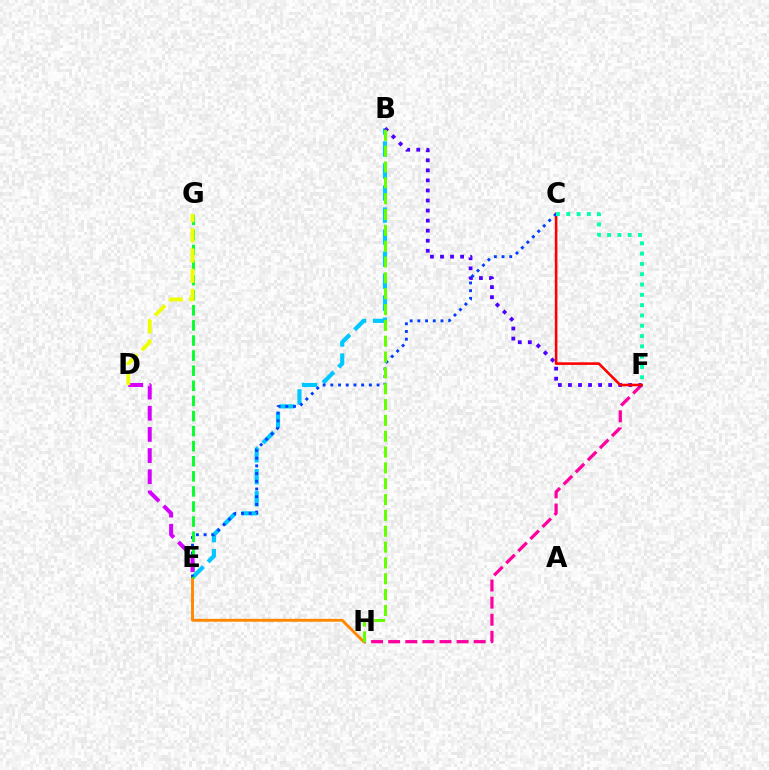{('B', 'E'): [{'color': '#00c7ff', 'line_style': 'dashed', 'thickness': 2.99}], ('F', 'H'): [{'color': '#ff00a0', 'line_style': 'dashed', 'thickness': 2.32}], ('E', 'H'): [{'color': '#ff8800', 'line_style': 'solid', 'thickness': 2.09}], ('B', 'F'): [{'color': '#4f00ff', 'line_style': 'dotted', 'thickness': 2.73}], ('C', 'F'): [{'color': '#ff0000', 'line_style': 'solid', 'thickness': 1.85}, {'color': '#00ffaf', 'line_style': 'dotted', 'thickness': 2.8}], ('C', 'E'): [{'color': '#003fff', 'line_style': 'dotted', 'thickness': 2.09}], ('B', 'H'): [{'color': '#66ff00', 'line_style': 'dashed', 'thickness': 2.15}], ('E', 'G'): [{'color': '#00ff27', 'line_style': 'dashed', 'thickness': 2.05}], ('D', 'E'): [{'color': '#d600ff', 'line_style': 'dashed', 'thickness': 2.87}], ('D', 'G'): [{'color': '#eeff00', 'line_style': 'dashed', 'thickness': 2.74}]}